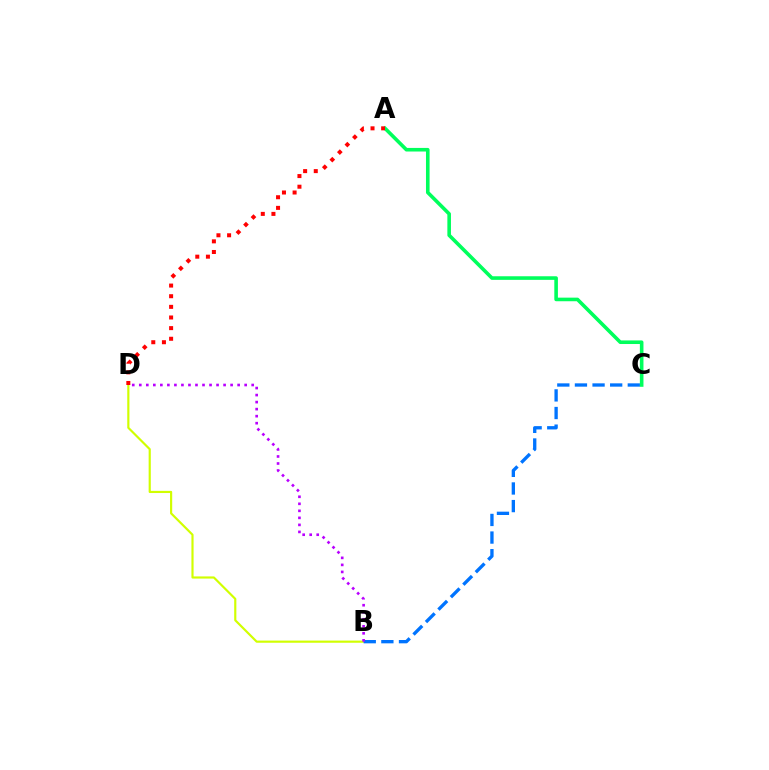{('B', 'D'): [{'color': '#d1ff00', 'line_style': 'solid', 'thickness': 1.56}, {'color': '#b900ff', 'line_style': 'dotted', 'thickness': 1.91}], ('B', 'C'): [{'color': '#0074ff', 'line_style': 'dashed', 'thickness': 2.39}], ('A', 'C'): [{'color': '#00ff5c', 'line_style': 'solid', 'thickness': 2.59}], ('A', 'D'): [{'color': '#ff0000', 'line_style': 'dotted', 'thickness': 2.89}]}